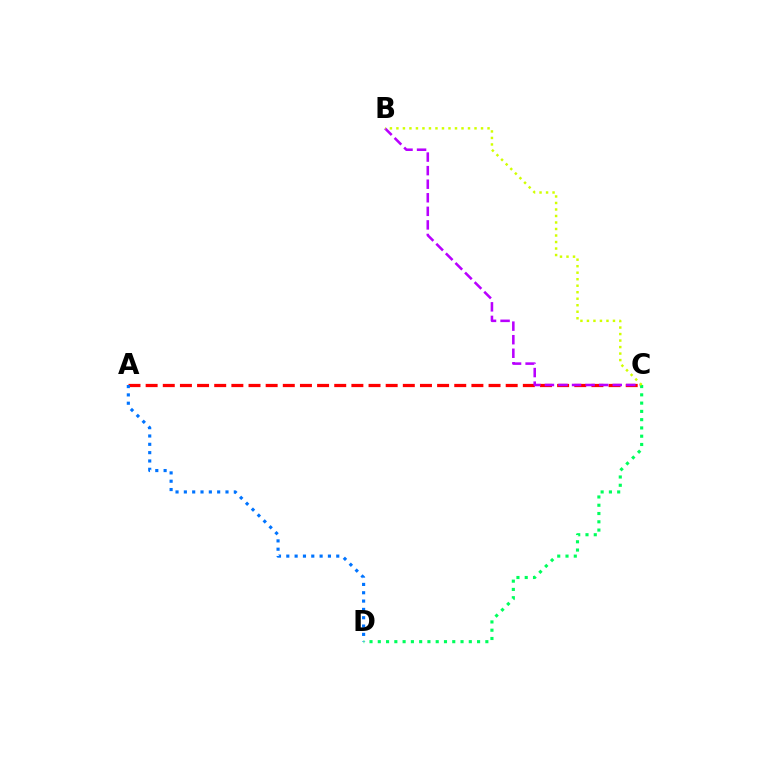{('A', 'C'): [{'color': '#ff0000', 'line_style': 'dashed', 'thickness': 2.33}], ('A', 'D'): [{'color': '#0074ff', 'line_style': 'dotted', 'thickness': 2.26}], ('B', 'C'): [{'color': '#b900ff', 'line_style': 'dashed', 'thickness': 1.84}, {'color': '#d1ff00', 'line_style': 'dotted', 'thickness': 1.77}], ('C', 'D'): [{'color': '#00ff5c', 'line_style': 'dotted', 'thickness': 2.25}]}